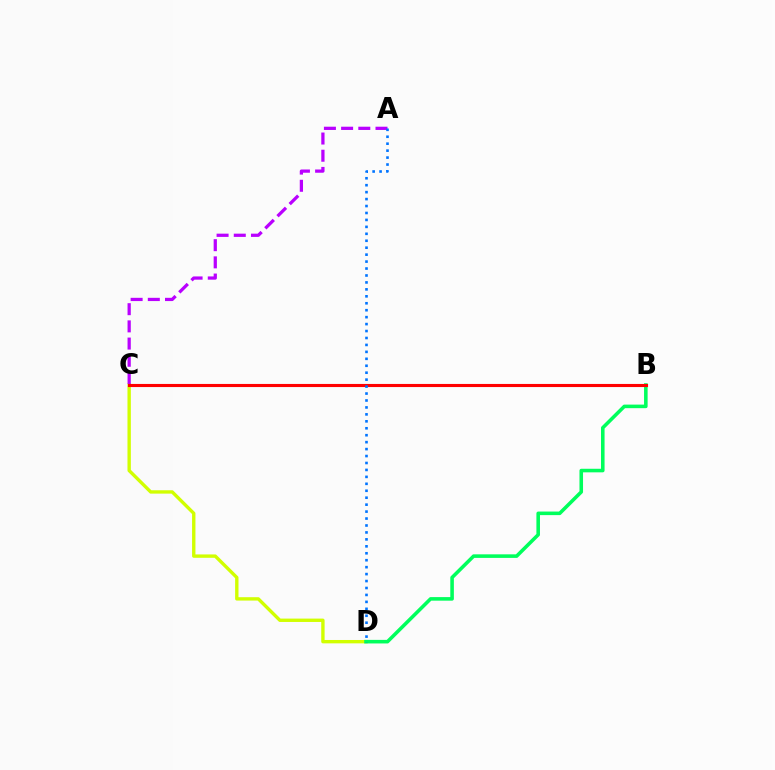{('C', 'D'): [{'color': '#d1ff00', 'line_style': 'solid', 'thickness': 2.43}], ('B', 'D'): [{'color': '#00ff5c', 'line_style': 'solid', 'thickness': 2.57}], ('A', 'C'): [{'color': '#b900ff', 'line_style': 'dashed', 'thickness': 2.34}], ('B', 'C'): [{'color': '#ff0000', 'line_style': 'solid', 'thickness': 2.24}], ('A', 'D'): [{'color': '#0074ff', 'line_style': 'dotted', 'thickness': 1.89}]}